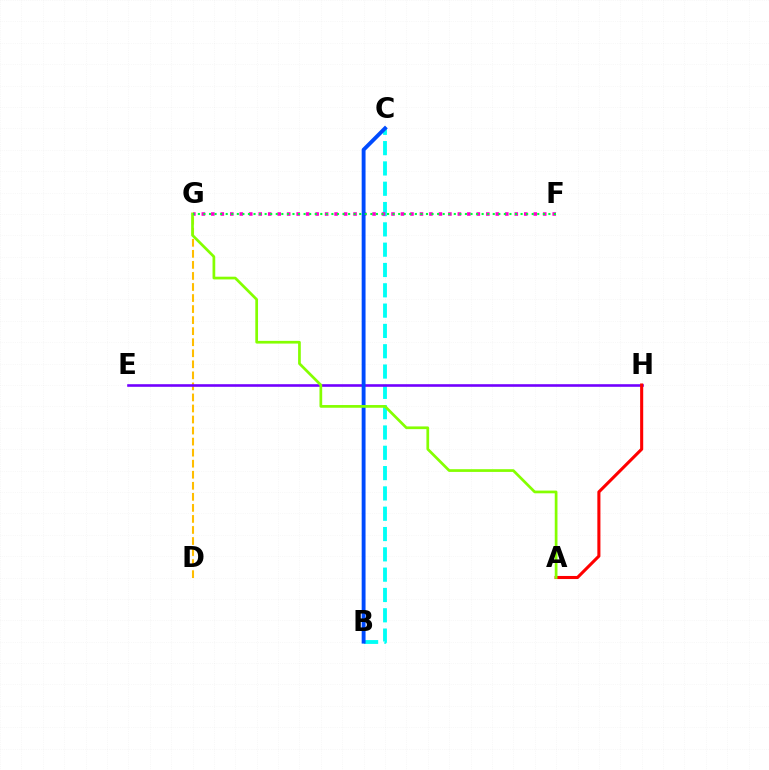{('D', 'G'): [{'color': '#ffbd00', 'line_style': 'dashed', 'thickness': 1.5}], ('B', 'C'): [{'color': '#00fff6', 'line_style': 'dashed', 'thickness': 2.76}, {'color': '#004bff', 'line_style': 'solid', 'thickness': 2.79}], ('E', 'H'): [{'color': '#7200ff', 'line_style': 'solid', 'thickness': 1.88}], ('A', 'H'): [{'color': '#ff0000', 'line_style': 'solid', 'thickness': 2.21}], ('F', 'G'): [{'color': '#ff00cf', 'line_style': 'dotted', 'thickness': 2.58}, {'color': '#00ff39', 'line_style': 'dotted', 'thickness': 1.51}], ('A', 'G'): [{'color': '#84ff00', 'line_style': 'solid', 'thickness': 1.95}]}